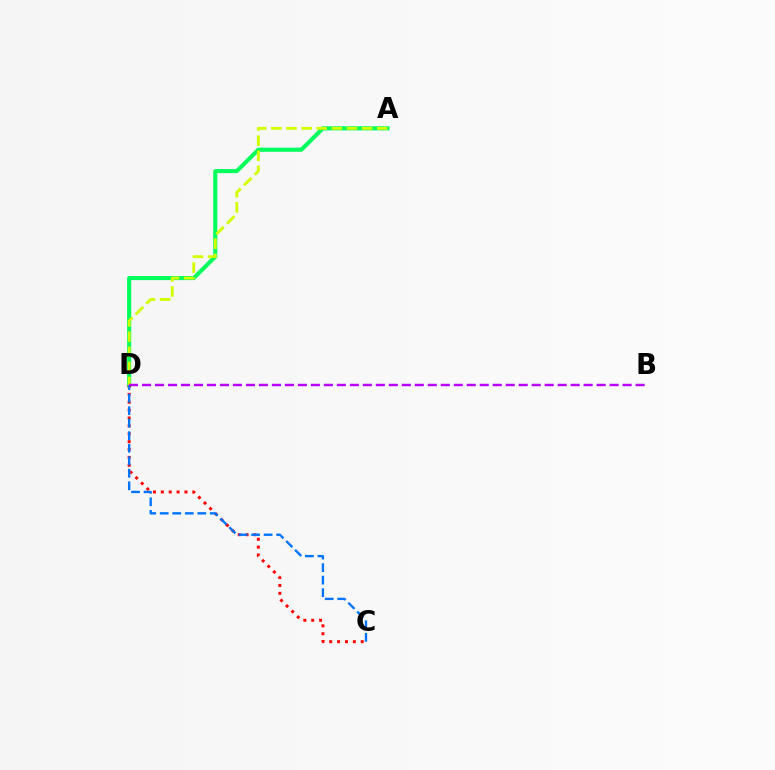{('A', 'D'): [{'color': '#00ff5c', 'line_style': 'solid', 'thickness': 2.95}, {'color': '#d1ff00', 'line_style': 'dashed', 'thickness': 2.06}], ('C', 'D'): [{'color': '#ff0000', 'line_style': 'dotted', 'thickness': 2.14}, {'color': '#0074ff', 'line_style': 'dashed', 'thickness': 1.7}], ('B', 'D'): [{'color': '#b900ff', 'line_style': 'dashed', 'thickness': 1.76}]}